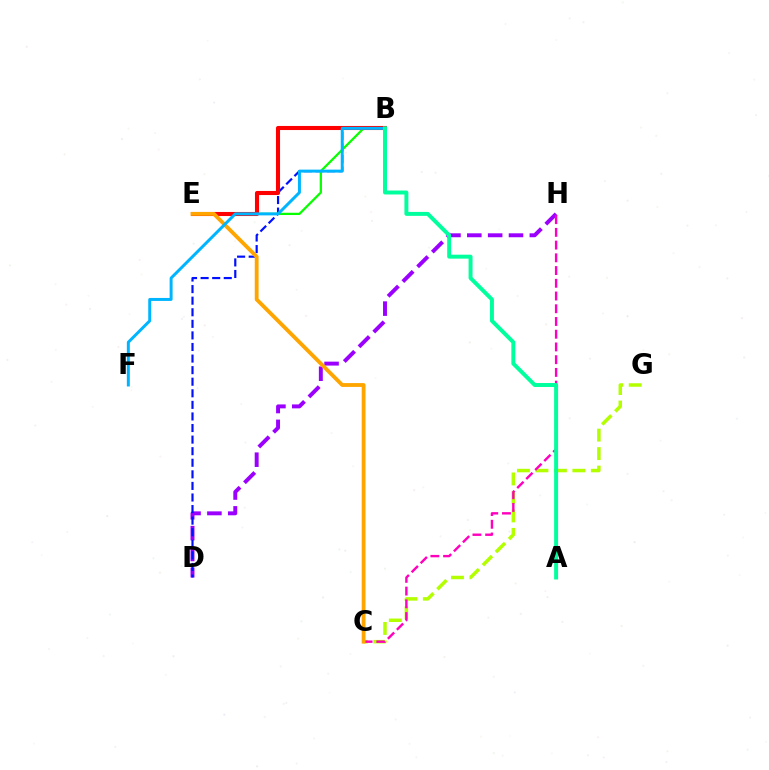{('D', 'H'): [{'color': '#9b00ff', 'line_style': 'dashed', 'thickness': 2.83}], ('B', 'D'): [{'color': '#0010ff', 'line_style': 'dashed', 'thickness': 1.57}], ('B', 'E'): [{'color': '#08ff00', 'line_style': 'solid', 'thickness': 1.63}, {'color': '#ff0000', 'line_style': 'solid', 'thickness': 2.93}], ('C', 'G'): [{'color': '#b3ff00', 'line_style': 'dashed', 'thickness': 2.51}], ('C', 'H'): [{'color': '#ff00bd', 'line_style': 'dashed', 'thickness': 1.73}], ('C', 'E'): [{'color': '#ffa500', 'line_style': 'solid', 'thickness': 2.76}], ('B', 'F'): [{'color': '#00b5ff', 'line_style': 'solid', 'thickness': 2.14}], ('A', 'B'): [{'color': '#00ff9d', 'line_style': 'solid', 'thickness': 2.84}]}